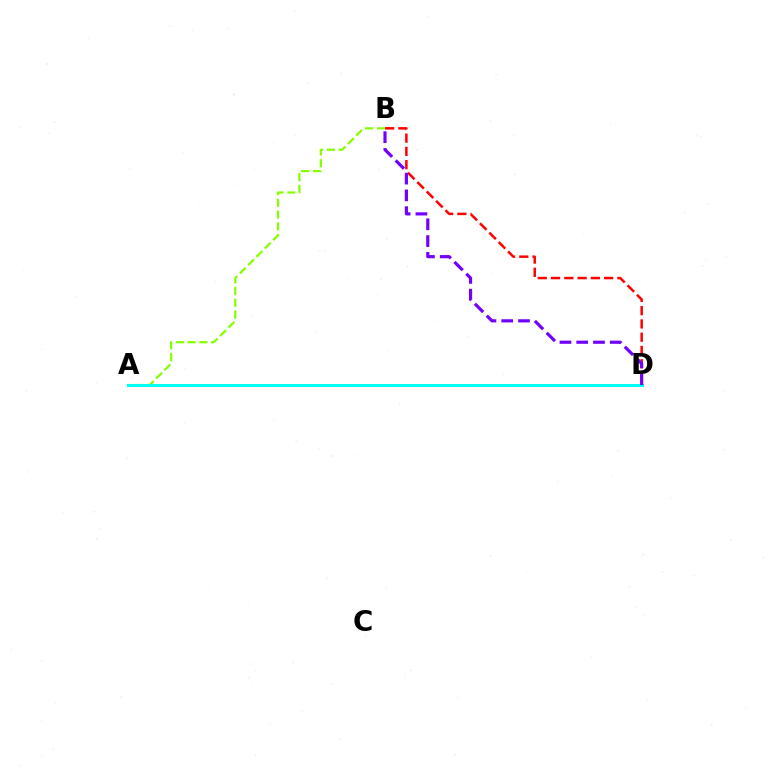{('A', 'B'): [{'color': '#84ff00', 'line_style': 'dashed', 'thickness': 1.6}], ('B', 'D'): [{'color': '#ff0000', 'line_style': 'dashed', 'thickness': 1.8}, {'color': '#7200ff', 'line_style': 'dashed', 'thickness': 2.28}], ('A', 'D'): [{'color': '#00fff6', 'line_style': 'solid', 'thickness': 2.15}]}